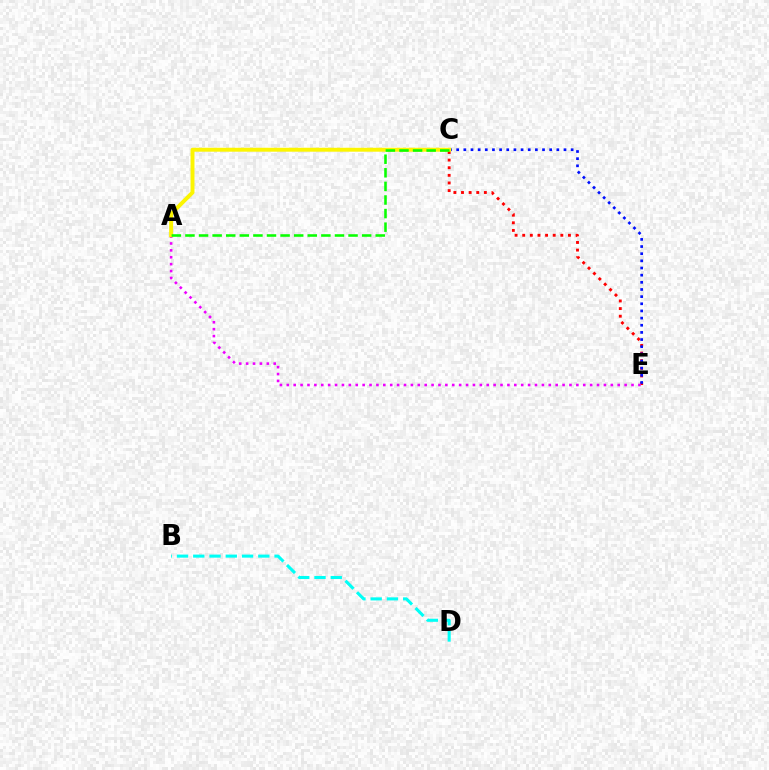{('C', 'E'): [{'color': '#ff0000', 'line_style': 'dotted', 'thickness': 2.07}, {'color': '#0010ff', 'line_style': 'dotted', 'thickness': 1.94}], ('B', 'D'): [{'color': '#00fff6', 'line_style': 'dashed', 'thickness': 2.21}], ('A', 'E'): [{'color': '#ee00ff', 'line_style': 'dotted', 'thickness': 1.87}], ('A', 'C'): [{'color': '#fcf500', 'line_style': 'solid', 'thickness': 2.84}, {'color': '#08ff00', 'line_style': 'dashed', 'thickness': 1.85}]}